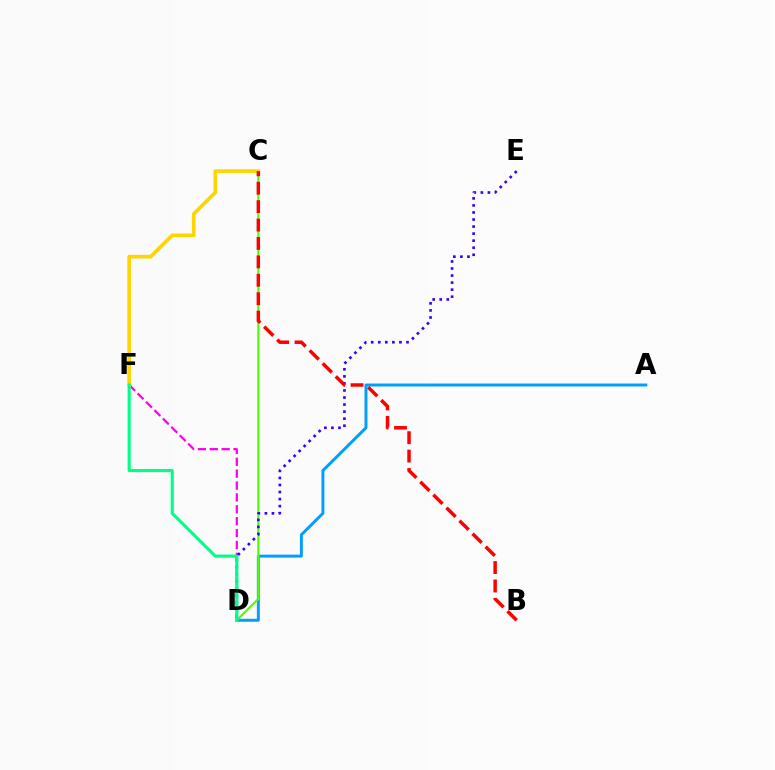{('A', 'D'): [{'color': '#009eff', 'line_style': 'solid', 'thickness': 2.11}], ('D', 'F'): [{'color': '#ff00ed', 'line_style': 'dashed', 'thickness': 1.61}, {'color': '#00ff86', 'line_style': 'solid', 'thickness': 2.24}], ('C', 'D'): [{'color': '#4fff00', 'line_style': 'solid', 'thickness': 1.53}], ('D', 'E'): [{'color': '#3700ff', 'line_style': 'dotted', 'thickness': 1.92}], ('C', 'F'): [{'color': '#ffd500', 'line_style': 'solid', 'thickness': 2.63}], ('B', 'C'): [{'color': '#ff0000', 'line_style': 'dashed', 'thickness': 2.5}]}